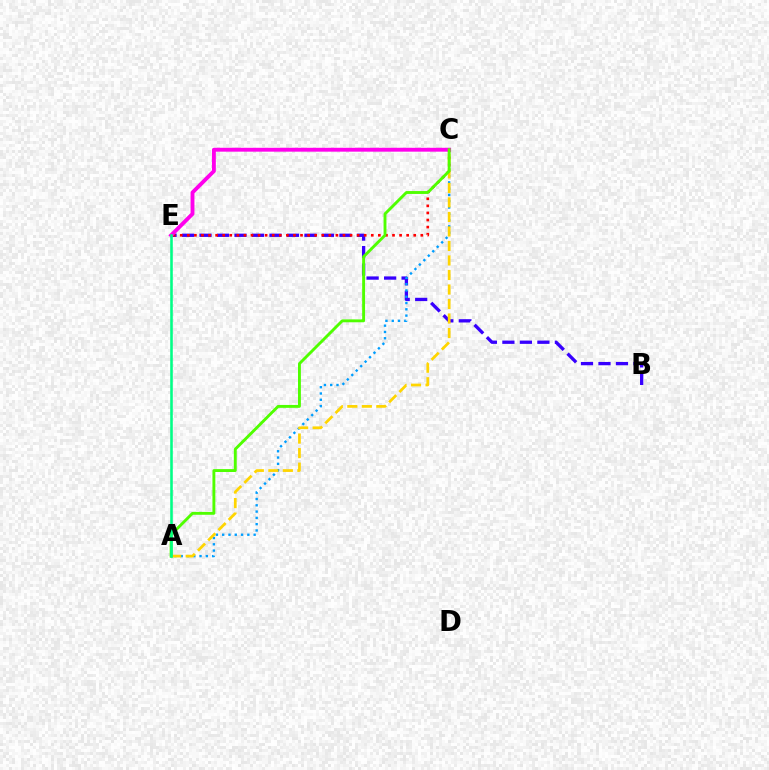{('B', 'E'): [{'color': '#3700ff', 'line_style': 'dashed', 'thickness': 2.38}], ('A', 'C'): [{'color': '#009eff', 'line_style': 'dotted', 'thickness': 1.71}, {'color': '#ffd500', 'line_style': 'dashed', 'thickness': 1.97}, {'color': '#4fff00', 'line_style': 'solid', 'thickness': 2.08}], ('C', 'E'): [{'color': '#ff0000', 'line_style': 'dotted', 'thickness': 1.92}, {'color': '#ff00ed', 'line_style': 'solid', 'thickness': 2.79}], ('A', 'E'): [{'color': '#00ff86', 'line_style': 'solid', 'thickness': 1.85}]}